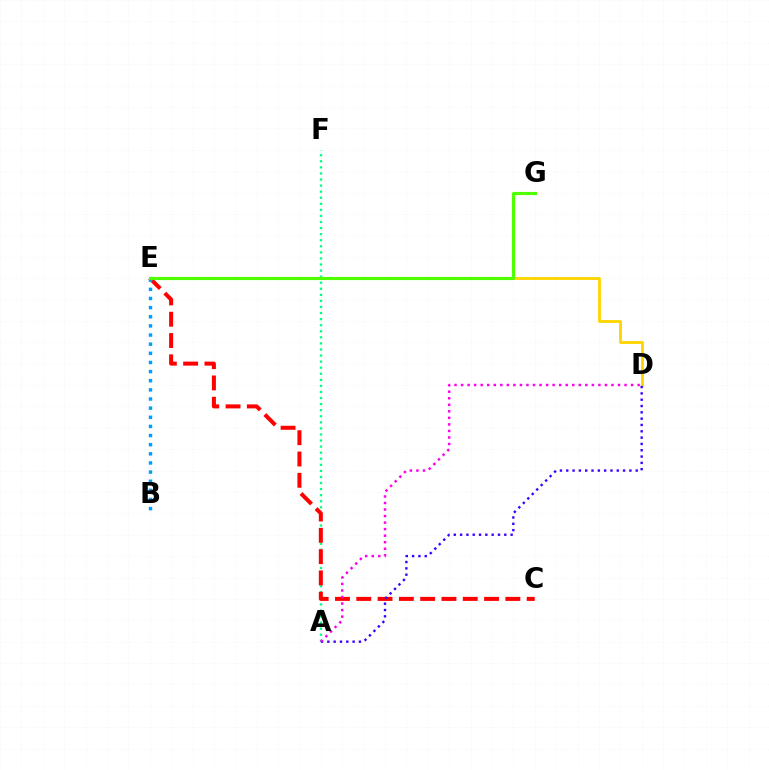{('D', 'E'): [{'color': '#ffd500', 'line_style': 'solid', 'thickness': 2.05}], ('A', 'F'): [{'color': '#00ff86', 'line_style': 'dotted', 'thickness': 1.65}], ('C', 'E'): [{'color': '#ff0000', 'line_style': 'dashed', 'thickness': 2.89}], ('B', 'E'): [{'color': '#009eff', 'line_style': 'dotted', 'thickness': 2.48}], ('A', 'D'): [{'color': '#3700ff', 'line_style': 'dotted', 'thickness': 1.72}, {'color': '#ff00ed', 'line_style': 'dotted', 'thickness': 1.78}], ('E', 'G'): [{'color': '#4fff00', 'line_style': 'solid', 'thickness': 2.26}]}